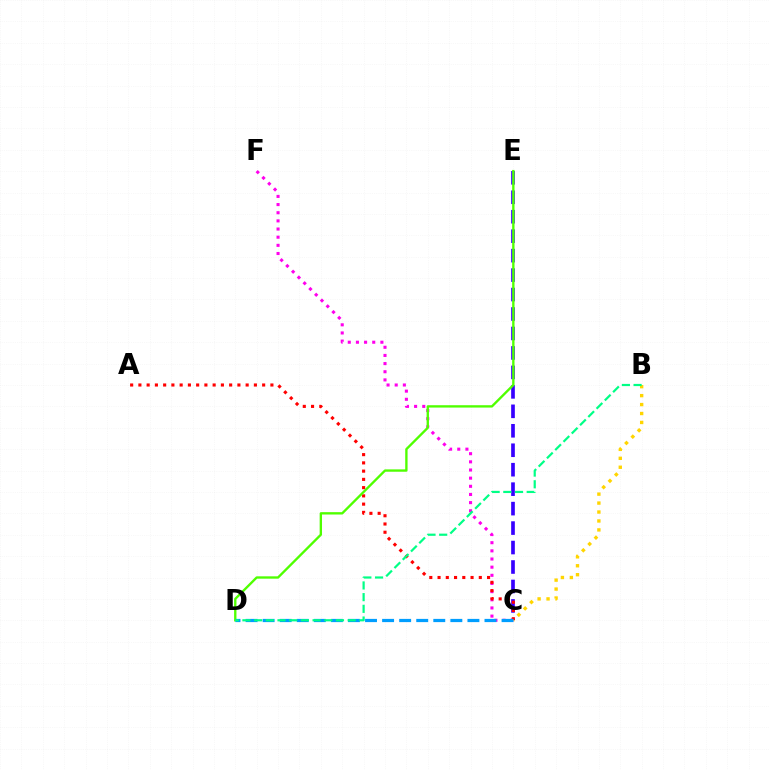{('C', 'E'): [{'color': '#3700ff', 'line_style': 'dashed', 'thickness': 2.64}], ('C', 'F'): [{'color': '#ff00ed', 'line_style': 'dotted', 'thickness': 2.22}], ('A', 'C'): [{'color': '#ff0000', 'line_style': 'dotted', 'thickness': 2.24}], ('B', 'C'): [{'color': '#ffd500', 'line_style': 'dotted', 'thickness': 2.43}], ('D', 'E'): [{'color': '#4fff00', 'line_style': 'solid', 'thickness': 1.69}], ('C', 'D'): [{'color': '#009eff', 'line_style': 'dashed', 'thickness': 2.32}], ('B', 'D'): [{'color': '#00ff86', 'line_style': 'dashed', 'thickness': 1.59}]}